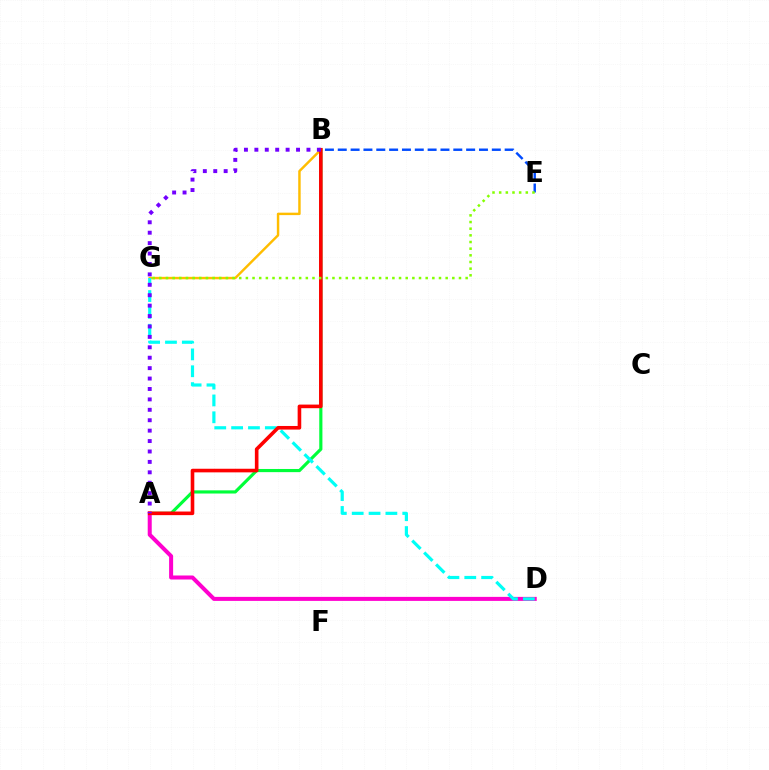{('B', 'E'): [{'color': '#004bff', 'line_style': 'dashed', 'thickness': 1.74}], ('A', 'B'): [{'color': '#00ff39', 'line_style': 'solid', 'thickness': 2.28}, {'color': '#ff0000', 'line_style': 'solid', 'thickness': 2.6}, {'color': '#7200ff', 'line_style': 'dotted', 'thickness': 2.83}], ('A', 'D'): [{'color': '#ff00cf', 'line_style': 'solid', 'thickness': 2.89}], ('B', 'G'): [{'color': '#ffbd00', 'line_style': 'solid', 'thickness': 1.76}], ('D', 'G'): [{'color': '#00fff6', 'line_style': 'dashed', 'thickness': 2.29}], ('E', 'G'): [{'color': '#84ff00', 'line_style': 'dotted', 'thickness': 1.81}]}